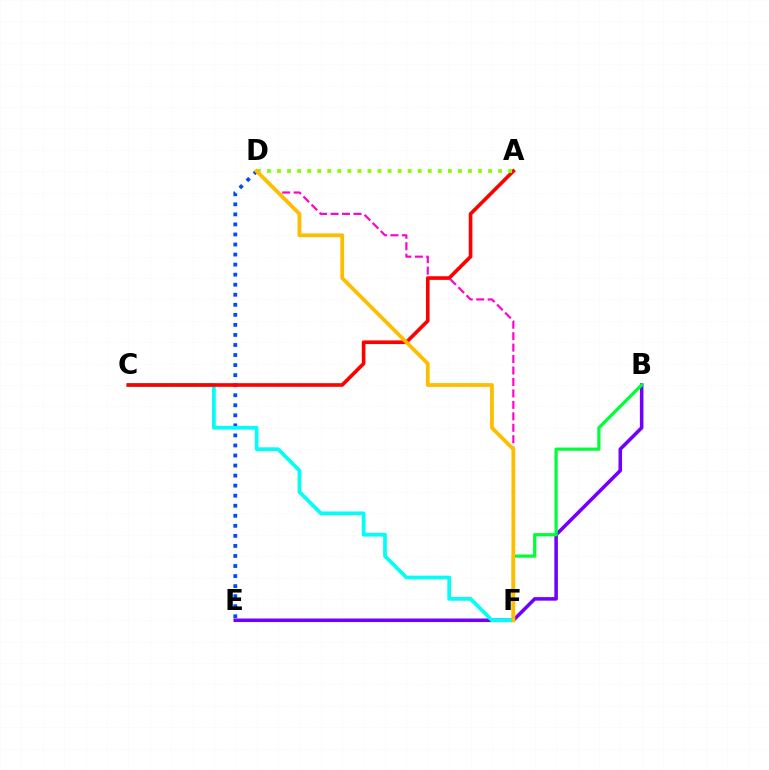{('D', 'E'): [{'color': '#004bff', 'line_style': 'dotted', 'thickness': 2.73}], ('B', 'E'): [{'color': '#7200ff', 'line_style': 'solid', 'thickness': 2.56}], ('D', 'F'): [{'color': '#ff00cf', 'line_style': 'dashed', 'thickness': 1.56}, {'color': '#ffbd00', 'line_style': 'solid', 'thickness': 2.73}], ('C', 'F'): [{'color': '#00fff6', 'line_style': 'solid', 'thickness': 2.69}], ('A', 'C'): [{'color': '#ff0000', 'line_style': 'solid', 'thickness': 2.62}], ('B', 'F'): [{'color': '#00ff39', 'line_style': 'solid', 'thickness': 2.32}], ('A', 'D'): [{'color': '#84ff00', 'line_style': 'dotted', 'thickness': 2.73}]}